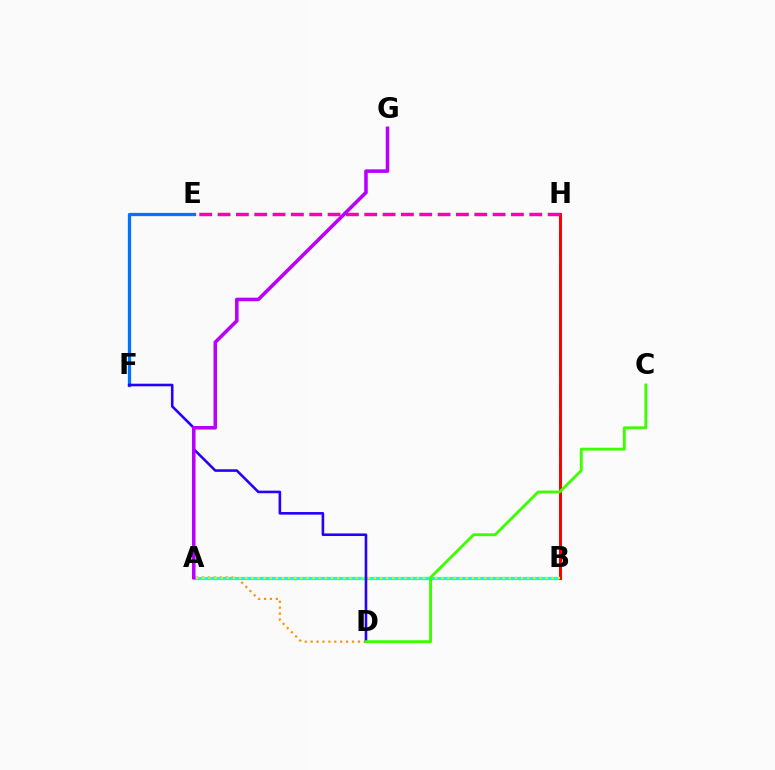{('B', 'H'): [{'color': '#00ff5c', 'line_style': 'dashed', 'thickness': 2.09}, {'color': '#ff0000', 'line_style': 'solid', 'thickness': 2.15}], ('A', 'D'): [{'color': '#ff9400', 'line_style': 'dotted', 'thickness': 1.61}], ('A', 'B'): [{'color': '#00fff6', 'line_style': 'solid', 'thickness': 2.32}, {'color': '#d1ff00', 'line_style': 'dotted', 'thickness': 1.67}], ('E', 'F'): [{'color': '#0074ff', 'line_style': 'solid', 'thickness': 2.35}], ('E', 'H'): [{'color': '#ff00ac', 'line_style': 'dashed', 'thickness': 2.49}], ('D', 'F'): [{'color': '#2500ff', 'line_style': 'solid', 'thickness': 1.87}], ('C', 'D'): [{'color': '#3dff00', 'line_style': 'solid', 'thickness': 2.07}], ('A', 'G'): [{'color': '#b900ff', 'line_style': 'solid', 'thickness': 2.56}]}